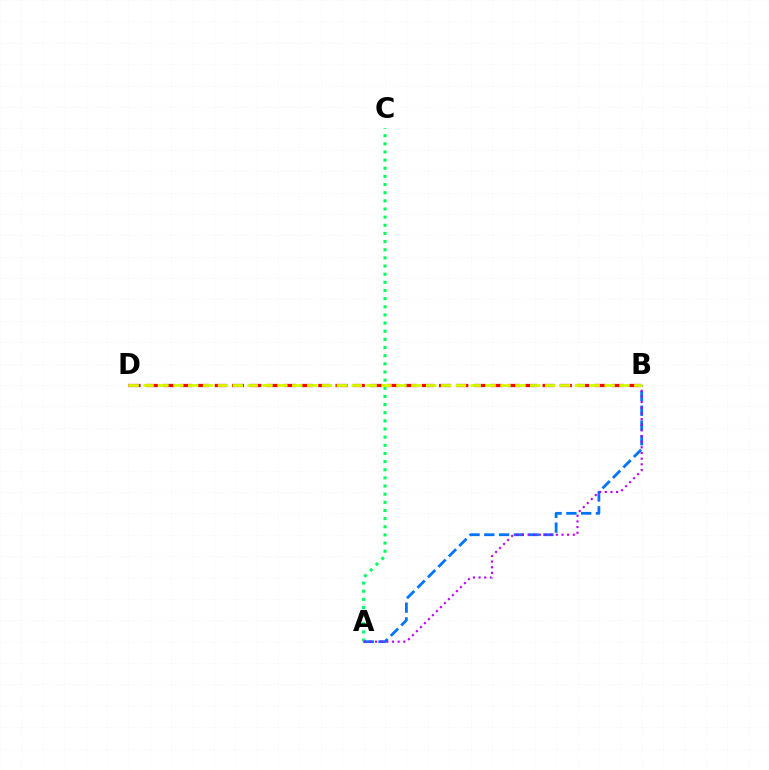{('A', 'C'): [{'color': '#00ff5c', 'line_style': 'dotted', 'thickness': 2.21}], ('B', 'D'): [{'color': '#ff0000', 'line_style': 'dashed', 'thickness': 2.34}, {'color': '#d1ff00', 'line_style': 'dashed', 'thickness': 2.02}], ('A', 'B'): [{'color': '#0074ff', 'line_style': 'dashed', 'thickness': 2.01}, {'color': '#b900ff', 'line_style': 'dotted', 'thickness': 1.54}]}